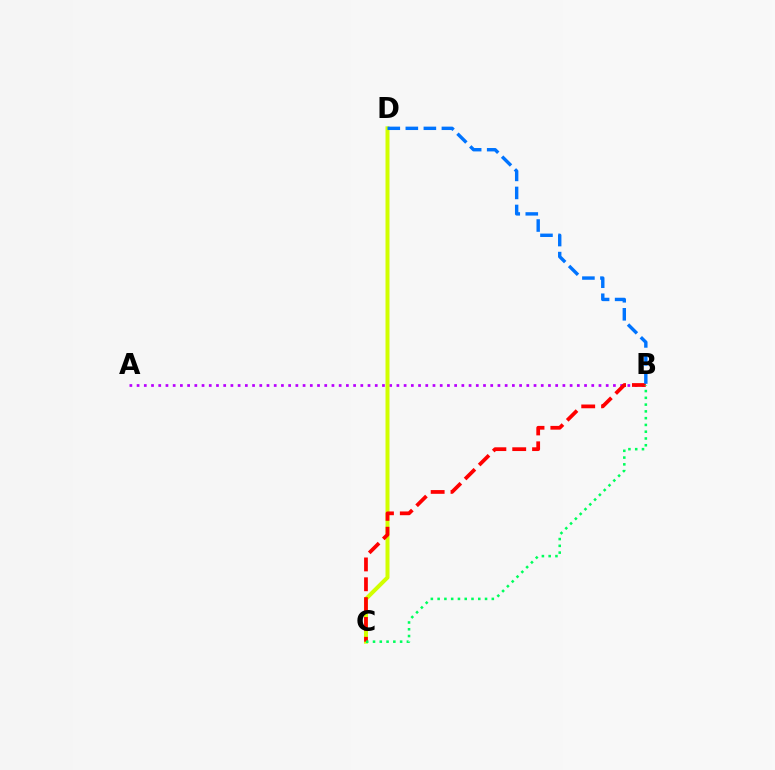{('A', 'B'): [{'color': '#b900ff', 'line_style': 'dotted', 'thickness': 1.96}], ('C', 'D'): [{'color': '#d1ff00', 'line_style': 'solid', 'thickness': 2.87}], ('B', 'C'): [{'color': '#ff0000', 'line_style': 'dashed', 'thickness': 2.7}, {'color': '#00ff5c', 'line_style': 'dotted', 'thickness': 1.84}], ('B', 'D'): [{'color': '#0074ff', 'line_style': 'dashed', 'thickness': 2.45}]}